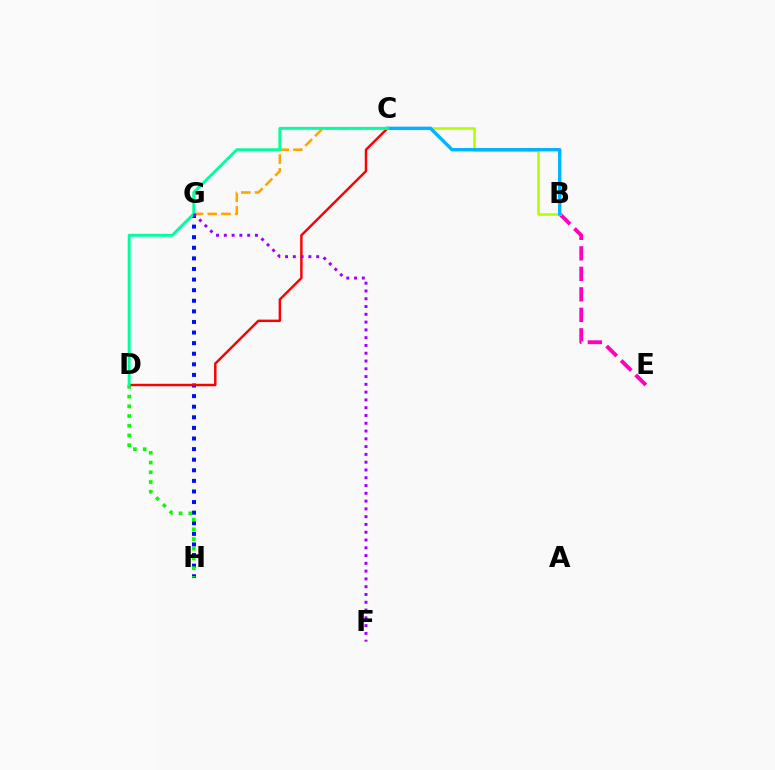{('B', 'E'): [{'color': '#ff00bd', 'line_style': 'dashed', 'thickness': 2.78}], ('G', 'H'): [{'color': '#0010ff', 'line_style': 'dotted', 'thickness': 2.88}], ('B', 'C'): [{'color': '#b3ff00', 'line_style': 'solid', 'thickness': 1.86}, {'color': '#00b5ff', 'line_style': 'solid', 'thickness': 2.45}], ('D', 'H'): [{'color': '#08ff00', 'line_style': 'dotted', 'thickness': 2.64}], ('C', 'D'): [{'color': '#ff0000', 'line_style': 'solid', 'thickness': 1.76}, {'color': '#00ff9d', 'line_style': 'solid', 'thickness': 2.1}], ('C', 'G'): [{'color': '#ffa500', 'line_style': 'dashed', 'thickness': 1.86}], ('F', 'G'): [{'color': '#9b00ff', 'line_style': 'dotted', 'thickness': 2.11}]}